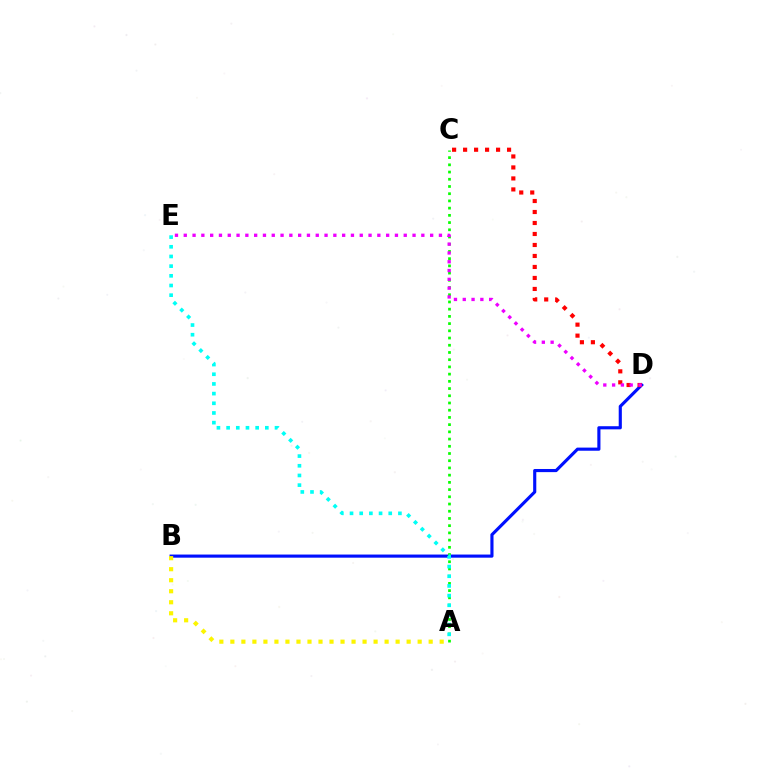{('B', 'D'): [{'color': '#0010ff', 'line_style': 'solid', 'thickness': 2.26}], ('A', 'B'): [{'color': '#fcf500', 'line_style': 'dotted', 'thickness': 2.99}], ('A', 'C'): [{'color': '#08ff00', 'line_style': 'dotted', 'thickness': 1.96}], ('A', 'E'): [{'color': '#00fff6', 'line_style': 'dotted', 'thickness': 2.63}], ('C', 'D'): [{'color': '#ff0000', 'line_style': 'dotted', 'thickness': 2.99}], ('D', 'E'): [{'color': '#ee00ff', 'line_style': 'dotted', 'thickness': 2.39}]}